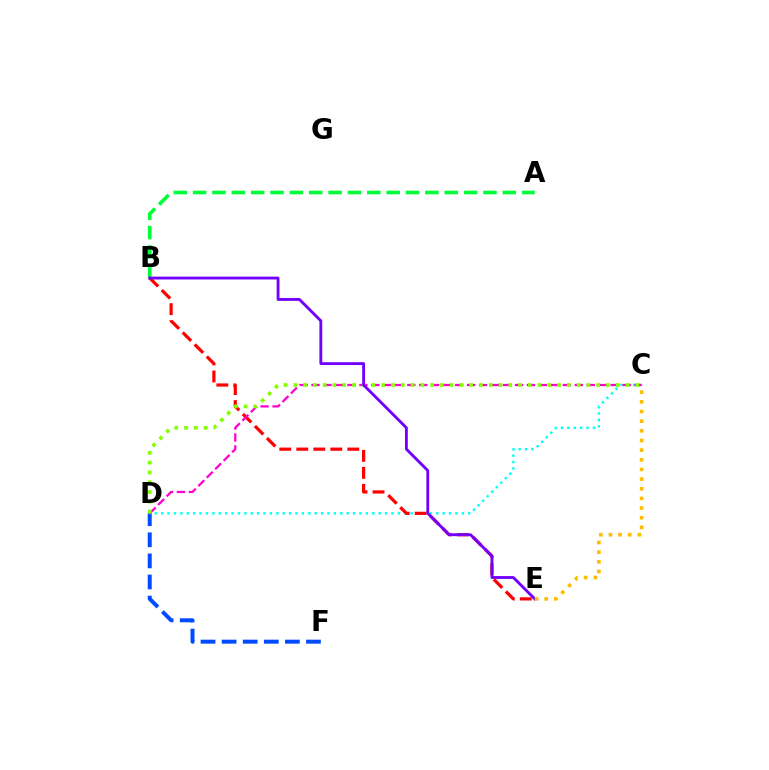{('D', 'F'): [{'color': '#004bff', 'line_style': 'dashed', 'thickness': 2.87}], ('A', 'B'): [{'color': '#00ff39', 'line_style': 'dashed', 'thickness': 2.63}], ('C', 'D'): [{'color': '#00fff6', 'line_style': 'dotted', 'thickness': 1.74}, {'color': '#ff00cf', 'line_style': 'dashed', 'thickness': 1.63}, {'color': '#84ff00', 'line_style': 'dotted', 'thickness': 2.65}], ('B', 'E'): [{'color': '#ff0000', 'line_style': 'dashed', 'thickness': 2.31}, {'color': '#7200ff', 'line_style': 'solid', 'thickness': 2.05}], ('C', 'E'): [{'color': '#ffbd00', 'line_style': 'dotted', 'thickness': 2.62}]}